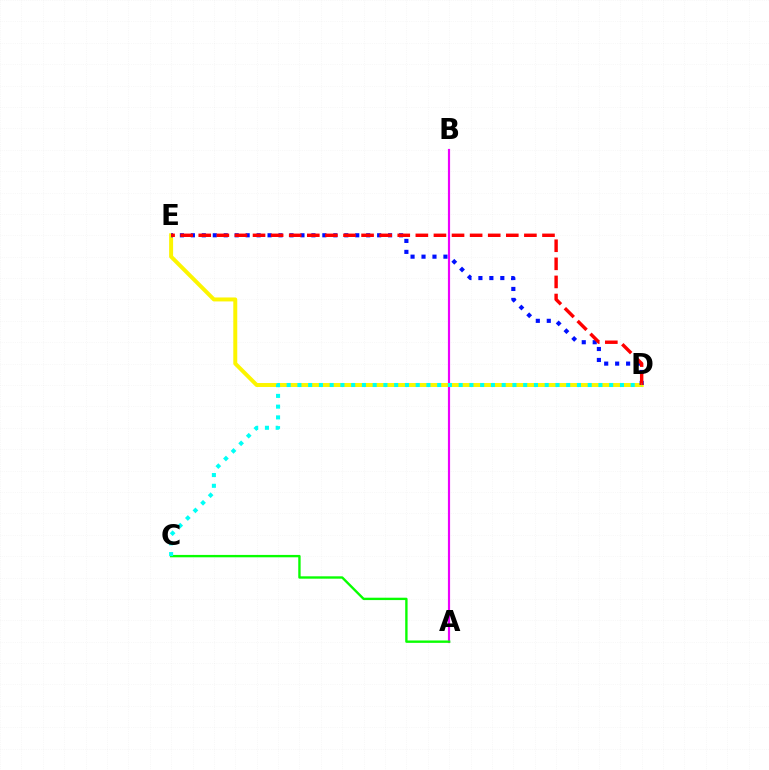{('D', 'E'): [{'color': '#fcf500', 'line_style': 'solid', 'thickness': 2.85}, {'color': '#0010ff', 'line_style': 'dotted', 'thickness': 2.98}, {'color': '#ff0000', 'line_style': 'dashed', 'thickness': 2.46}], ('A', 'B'): [{'color': '#ee00ff', 'line_style': 'solid', 'thickness': 1.56}], ('A', 'C'): [{'color': '#08ff00', 'line_style': 'solid', 'thickness': 1.71}], ('C', 'D'): [{'color': '#00fff6', 'line_style': 'dotted', 'thickness': 2.92}]}